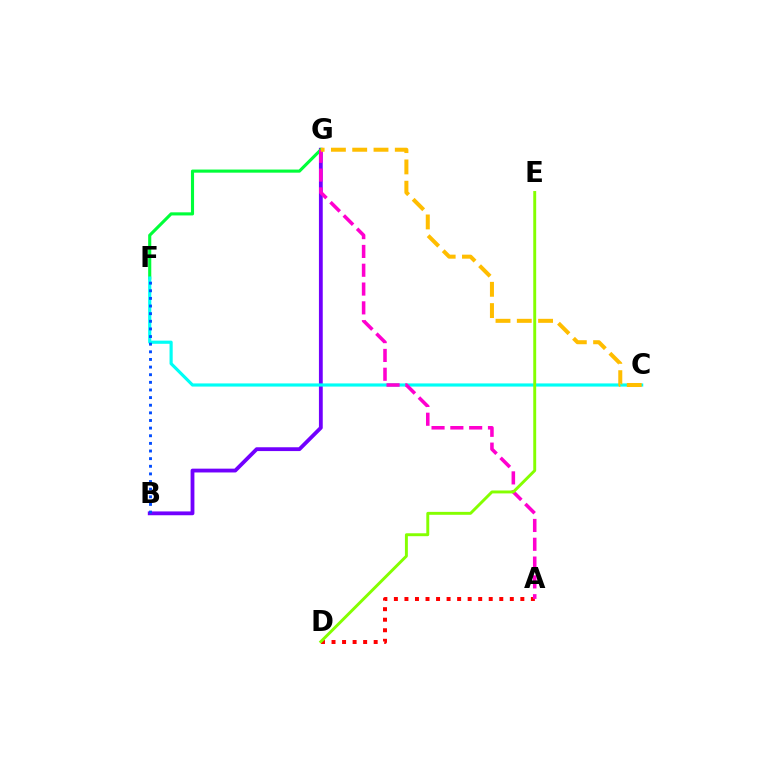{('B', 'G'): [{'color': '#7200ff', 'line_style': 'solid', 'thickness': 2.75}], ('F', 'G'): [{'color': '#00ff39', 'line_style': 'solid', 'thickness': 2.24}], ('A', 'D'): [{'color': '#ff0000', 'line_style': 'dotted', 'thickness': 2.86}], ('C', 'F'): [{'color': '#00fff6', 'line_style': 'solid', 'thickness': 2.27}], ('A', 'G'): [{'color': '#ff00cf', 'line_style': 'dashed', 'thickness': 2.56}], ('B', 'F'): [{'color': '#004bff', 'line_style': 'dotted', 'thickness': 2.07}], ('C', 'G'): [{'color': '#ffbd00', 'line_style': 'dashed', 'thickness': 2.89}], ('D', 'E'): [{'color': '#84ff00', 'line_style': 'solid', 'thickness': 2.11}]}